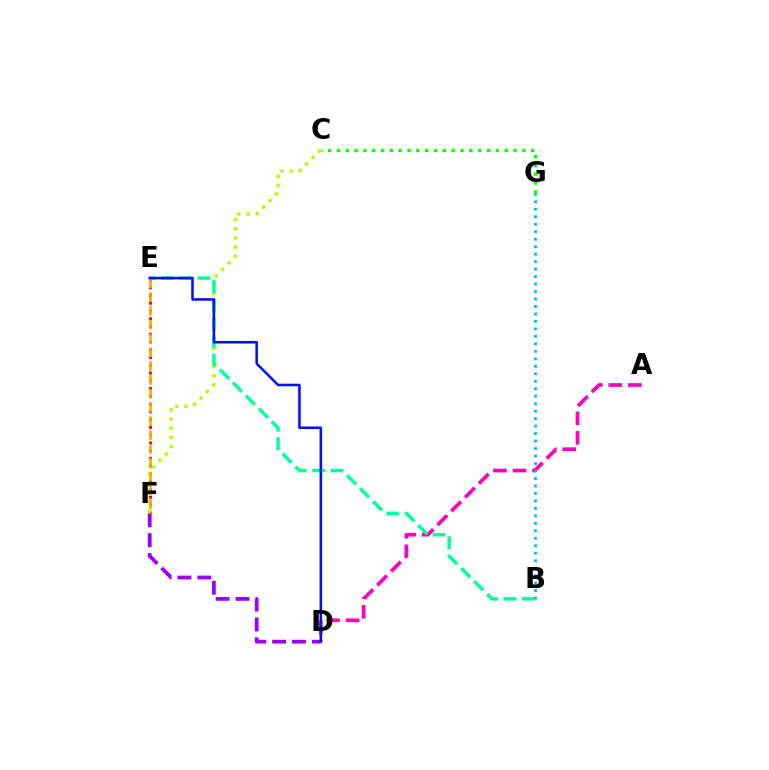{('E', 'F'): [{'color': '#ff0000', 'line_style': 'dotted', 'thickness': 2.11}, {'color': '#ffa500', 'line_style': 'dashed', 'thickness': 1.87}], ('C', 'F'): [{'color': '#b3ff00', 'line_style': 'dotted', 'thickness': 2.49}], ('A', 'D'): [{'color': '#ff00bd', 'line_style': 'dashed', 'thickness': 2.65}], ('B', 'E'): [{'color': '#00ff9d', 'line_style': 'dashed', 'thickness': 2.49}], ('D', 'F'): [{'color': '#9b00ff', 'line_style': 'dashed', 'thickness': 2.7}], ('C', 'G'): [{'color': '#08ff00', 'line_style': 'dotted', 'thickness': 2.4}], ('D', 'E'): [{'color': '#0010ff', 'line_style': 'solid', 'thickness': 1.84}], ('B', 'G'): [{'color': '#00b5ff', 'line_style': 'dotted', 'thickness': 2.03}]}